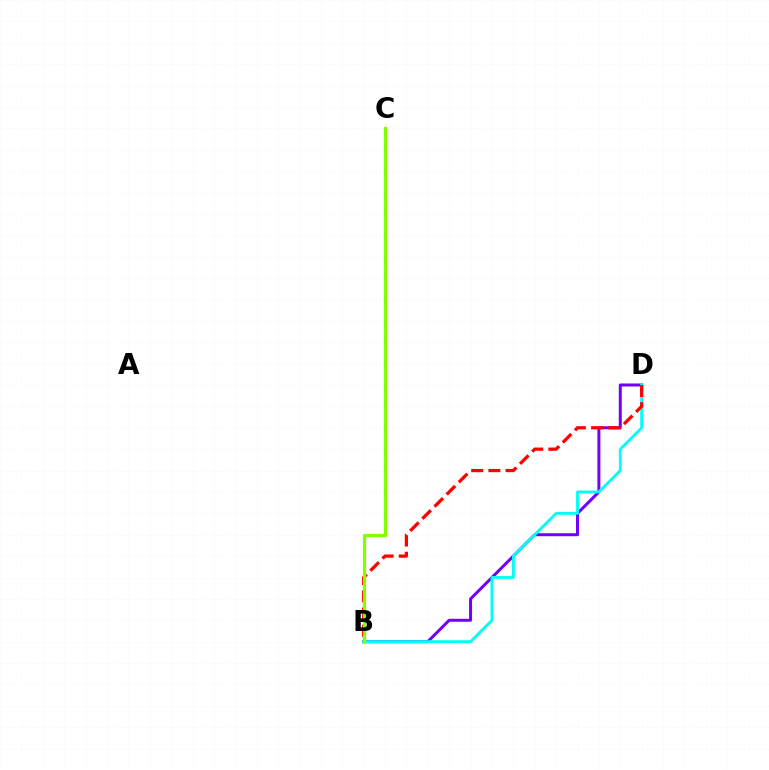{('B', 'D'): [{'color': '#7200ff', 'line_style': 'solid', 'thickness': 2.15}, {'color': '#00fff6', 'line_style': 'solid', 'thickness': 2.07}, {'color': '#ff0000', 'line_style': 'dashed', 'thickness': 2.34}], ('B', 'C'): [{'color': '#84ff00', 'line_style': 'solid', 'thickness': 2.34}]}